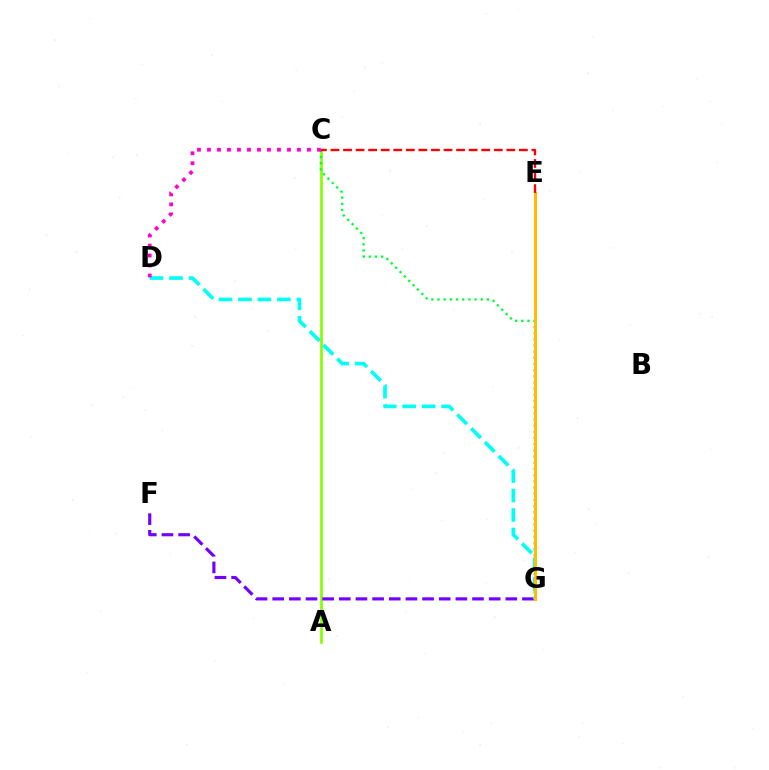{('A', 'C'): [{'color': '#84ff00', 'line_style': 'solid', 'thickness': 1.95}], ('E', 'G'): [{'color': '#004bff', 'line_style': 'dashed', 'thickness': 2.15}, {'color': '#ffbd00', 'line_style': 'solid', 'thickness': 2.18}], ('F', 'G'): [{'color': '#7200ff', 'line_style': 'dashed', 'thickness': 2.26}], ('C', 'G'): [{'color': '#00ff39', 'line_style': 'dotted', 'thickness': 1.68}], ('D', 'G'): [{'color': '#00fff6', 'line_style': 'dashed', 'thickness': 2.64}], ('C', 'D'): [{'color': '#ff00cf', 'line_style': 'dotted', 'thickness': 2.72}], ('C', 'E'): [{'color': '#ff0000', 'line_style': 'dashed', 'thickness': 1.71}]}